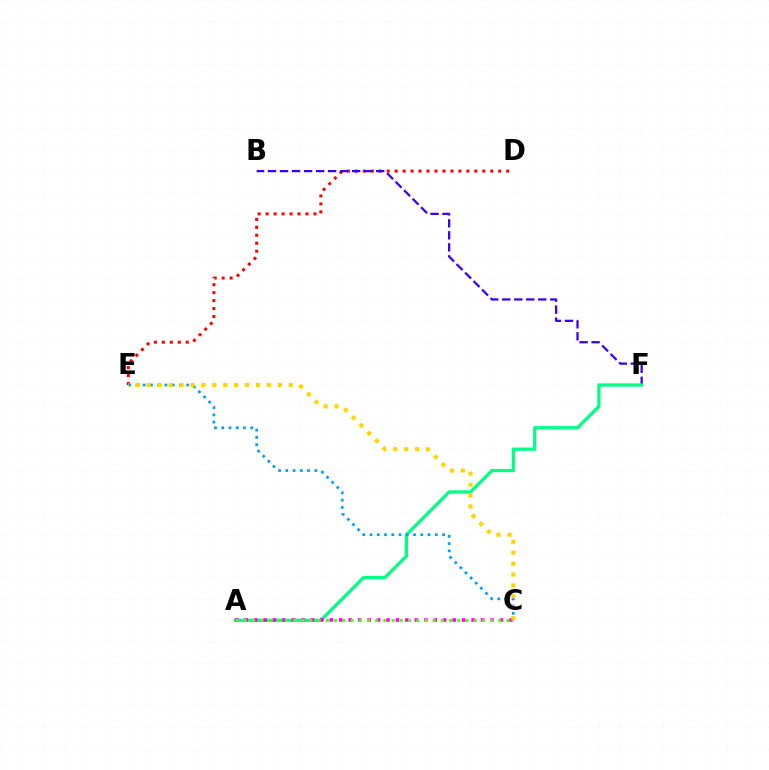{('D', 'E'): [{'color': '#ff0000', 'line_style': 'dotted', 'thickness': 2.16}], ('B', 'F'): [{'color': '#3700ff', 'line_style': 'dashed', 'thickness': 1.63}], ('A', 'F'): [{'color': '#00ff86', 'line_style': 'solid', 'thickness': 2.34}], ('C', 'E'): [{'color': '#009eff', 'line_style': 'dotted', 'thickness': 1.97}, {'color': '#ffd500', 'line_style': 'dotted', 'thickness': 2.97}], ('A', 'C'): [{'color': '#ff00ed', 'line_style': 'dotted', 'thickness': 2.57}, {'color': '#4fff00', 'line_style': 'dotted', 'thickness': 2.23}]}